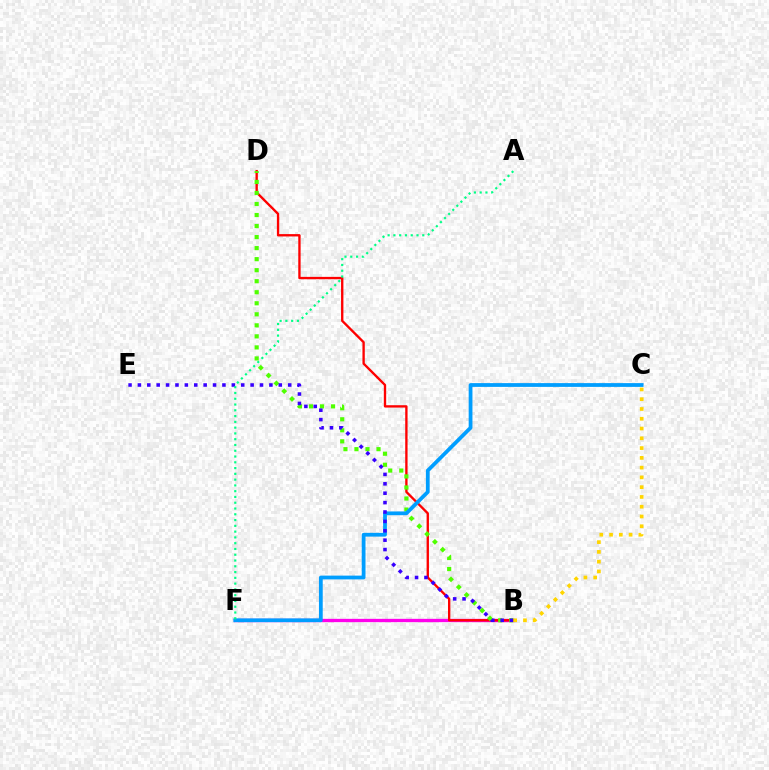{('B', 'F'): [{'color': '#ff00ed', 'line_style': 'solid', 'thickness': 2.39}], ('B', 'D'): [{'color': '#ff0000', 'line_style': 'solid', 'thickness': 1.69}, {'color': '#4fff00', 'line_style': 'dotted', 'thickness': 3.0}], ('C', 'F'): [{'color': '#009eff', 'line_style': 'solid', 'thickness': 2.72}], ('B', 'E'): [{'color': '#3700ff', 'line_style': 'dotted', 'thickness': 2.55}], ('A', 'F'): [{'color': '#00ff86', 'line_style': 'dotted', 'thickness': 1.57}], ('B', 'C'): [{'color': '#ffd500', 'line_style': 'dotted', 'thickness': 2.66}]}